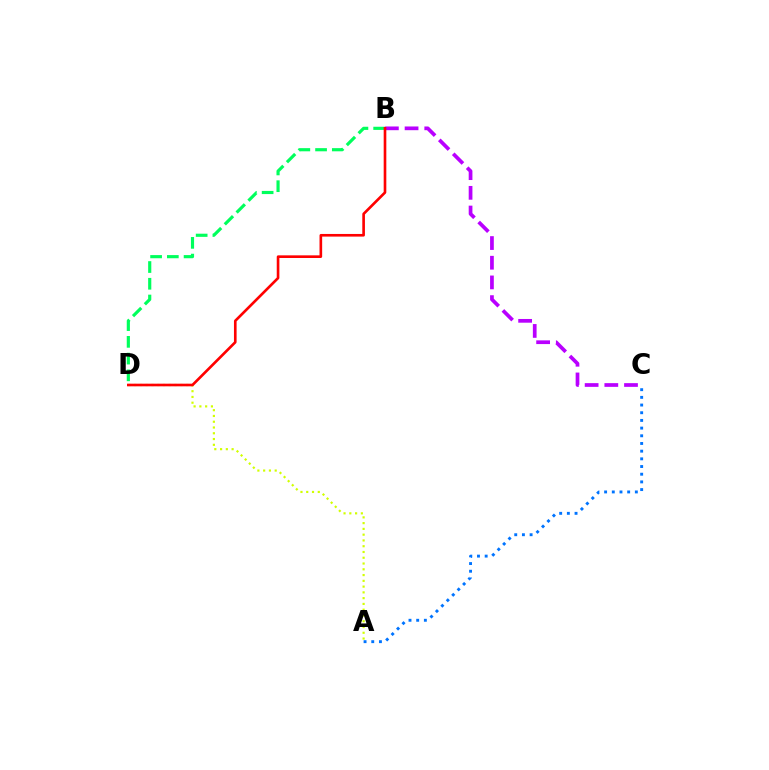{('B', 'C'): [{'color': '#b900ff', 'line_style': 'dashed', 'thickness': 2.67}], ('A', 'D'): [{'color': '#d1ff00', 'line_style': 'dotted', 'thickness': 1.57}], ('B', 'D'): [{'color': '#00ff5c', 'line_style': 'dashed', 'thickness': 2.27}, {'color': '#ff0000', 'line_style': 'solid', 'thickness': 1.9}], ('A', 'C'): [{'color': '#0074ff', 'line_style': 'dotted', 'thickness': 2.09}]}